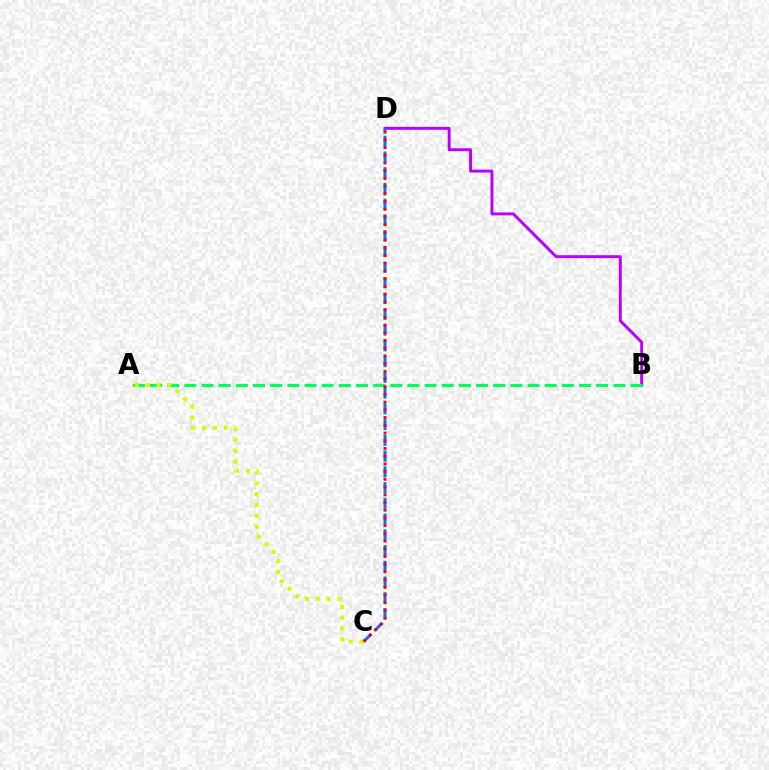{('B', 'D'): [{'color': '#b900ff', 'line_style': 'solid', 'thickness': 2.11}], ('A', 'B'): [{'color': '#00ff5c', 'line_style': 'dashed', 'thickness': 2.33}], ('C', 'D'): [{'color': '#0074ff', 'line_style': 'dashed', 'thickness': 2.14}, {'color': '#ff0000', 'line_style': 'dotted', 'thickness': 2.1}], ('A', 'C'): [{'color': '#d1ff00', 'line_style': 'dotted', 'thickness': 2.94}]}